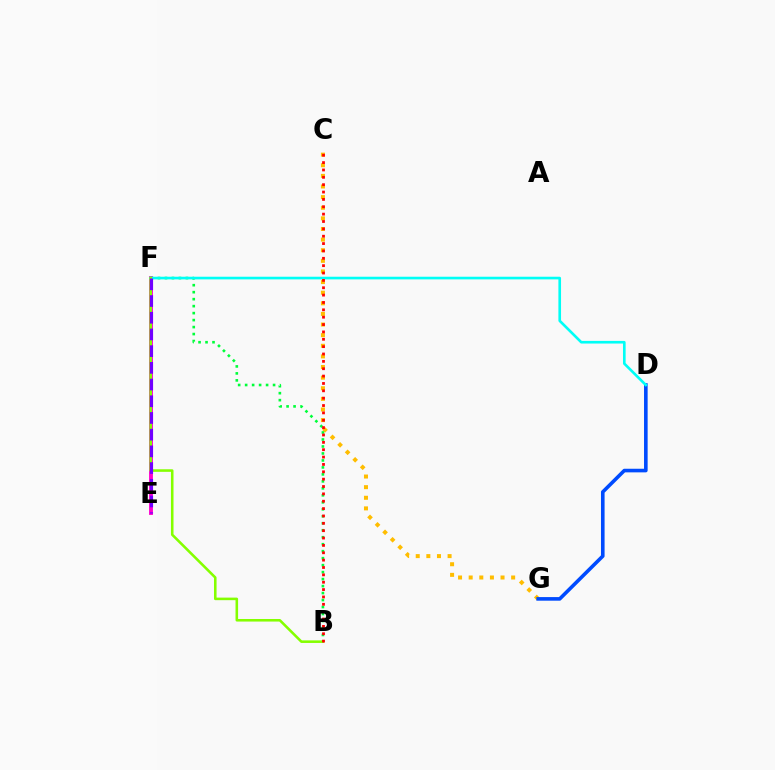{('C', 'G'): [{'color': '#ffbd00', 'line_style': 'dotted', 'thickness': 2.89}], ('E', 'F'): [{'color': '#ff00cf', 'line_style': 'solid', 'thickness': 2.79}, {'color': '#7200ff', 'line_style': 'dashed', 'thickness': 2.27}], ('B', 'F'): [{'color': '#00ff39', 'line_style': 'dotted', 'thickness': 1.9}, {'color': '#84ff00', 'line_style': 'solid', 'thickness': 1.85}], ('D', 'G'): [{'color': '#004bff', 'line_style': 'solid', 'thickness': 2.6}], ('D', 'F'): [{'color': '#00fff6', 'line_style': 'solid', 'thickness': 1.9}], ('B', 'C'): [{'color': '#ff0000', 'line_style': 'dotted', 'thickness': 2.0}]}